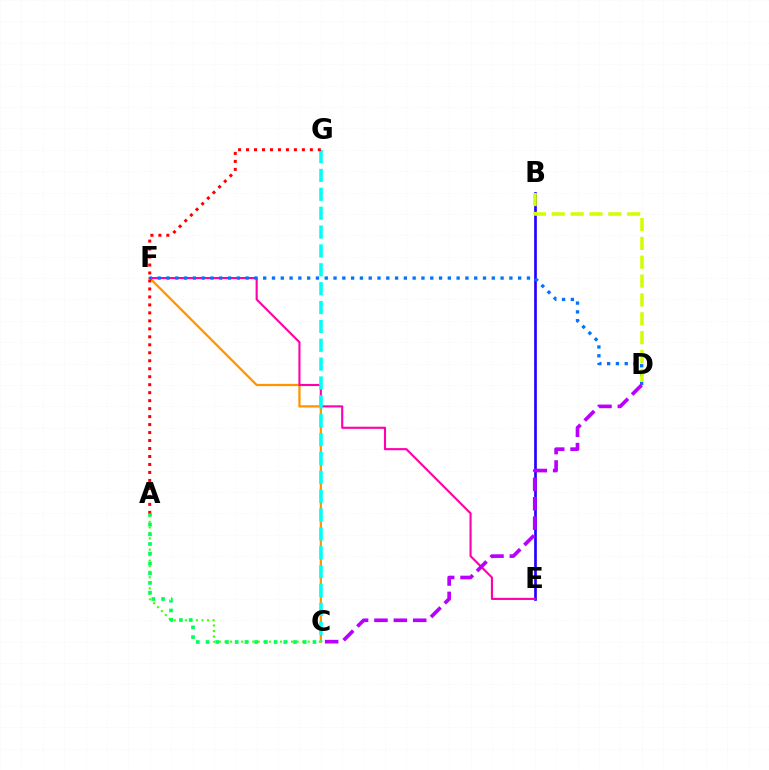{('B', 'E'): [{'color': '#2500ff', 'line_style': 'solid', 'thickness': 1.93}], ('C', 'F'): [{'color': '#ff9400', 'line_style': 'solid', 'thickness': 1.63}], ('E', 'F'): [{'color': '#ff00ac', 'line_style': 'solid', 'thickness': 1.53}], ('A', 'C'): [{'color': '#3dff00', 'line_style': 'dotted', 'thickness': 1.51}, {'color': '#00ff5c', 'line_style': 'dotted', 'thickness': 2.64}], ('D', 'F'): [{'color': '#0074ff', 'line_style': 'dotted', 'thickness': 2.39}], ('B', 'D'): [{'color': '#d1ff00', 'line_style': 'dashed', 'thickness': 2.56}], ('C', 'G'): [{'color': '#00fff6', 'line_style': 'dashed', 'thickness': 2.56}], ('A', 'G'): [{'color': '#ff0000', 'line_style': 'dotted', 'thickness': 2.17}], ('C', 'D'): [{'color': '#b900ff', 'line_style': 'dashed', 'thickness': 2.63}]}